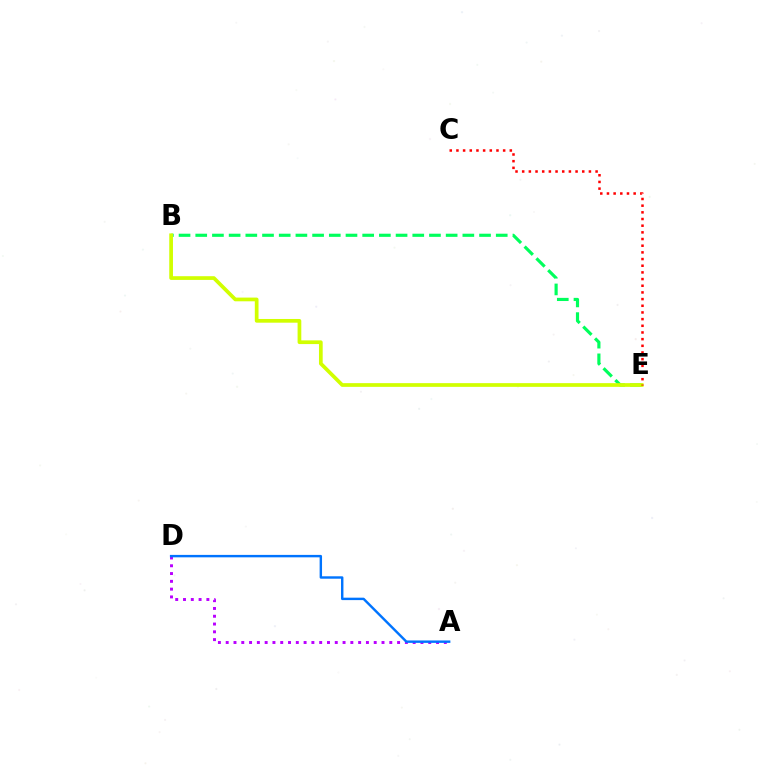{('B', 'E'): [{'color': '#00ff5c', 'line_style': 'dashed', 'thickness': 2.27}, {'color': '#d1ff00', 'line_style': 'solid', 'thickness': 2.67}], ('A', 'D'): [{'color': '#b900ff', 'line_style': 'dotted', 'thickness': 2.12}, {'color': '#0074ff', 'line_style': 'solid', 'thickness': 1.74}], ('C', 'E'): [{'color': '#ff0000', 'line_style': 'dotted', 'thickness': 1.81}]}